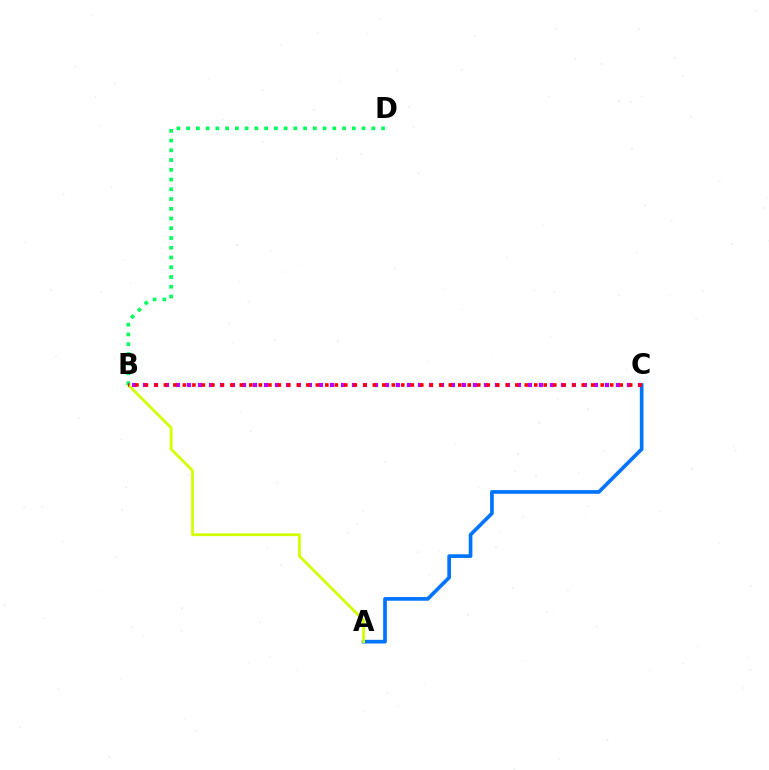{('A', 'C'): [{'color': '#0074ff', 'line_style': 'solid', 'thickness': 2.65}], ('A', 'B'): [{'color': '#d1ff00', 'line_style': 'solid', 'thickness': 2.0}], ('B', 'C'): [{'color': '#b900ff', 'line_style': 'dotted', 'thickness': 2.99}, {'color': '#ff0000', 'line_style': 'dotted', 'thickness': 2.58}], ('B', 'D'): [{'color': '#00ff5c', 'line_style': 'dotted', 'thickness': 2.65}]}